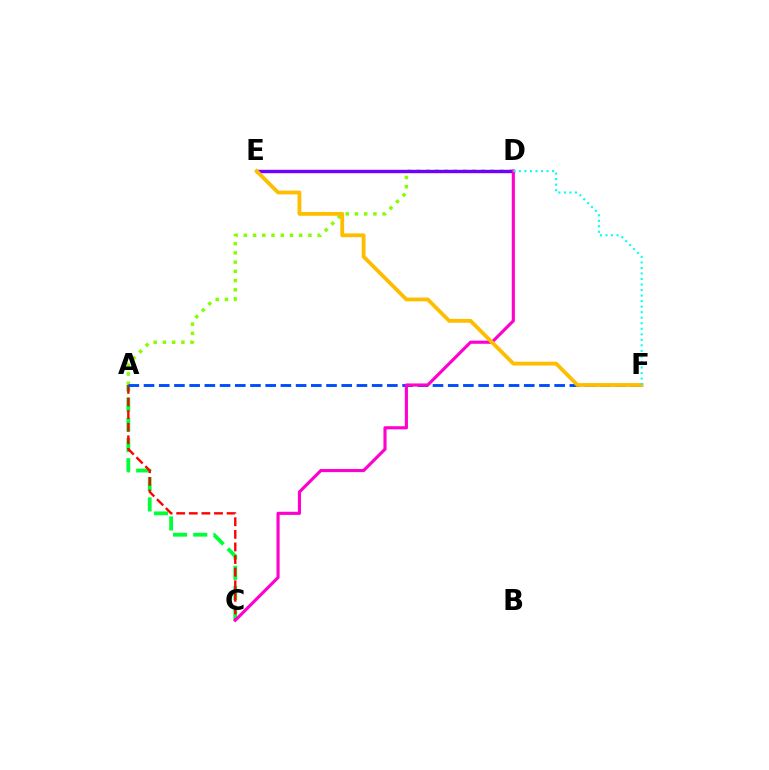{('A', 'D'): [{'color': '#84ff00', 'line_style': 'dotted', 'thickness': 2.51}], ('A', 'C'): [{'color': '#00ff39', 'line_style': 'dashed', 'thickness': 2.74}, {'color': '#ff0000', 'line_style': 'dashed', 'thickness': 1.71}], ('D', 'E'): [{'color': '#7200ff', 'line_style': 'solid', 'thickness': 2.45}], ('A', 'F'): [{'color': '#004bff', 'line_style': 'dashed', 'thickness': 2.07}], ('C', 'D'): [{'color': '#ff00cf', 'line_style': 'solid', 'thickness': 2.25}], ('E', 'F'): [{'color': '#ffbd00', 'line_style': 'solid', 'thickness': 2.75}], ('D', 'F'): [{'color': '#00fff6', 'line_style': 'dotted', 'thickness': 1.5}]}